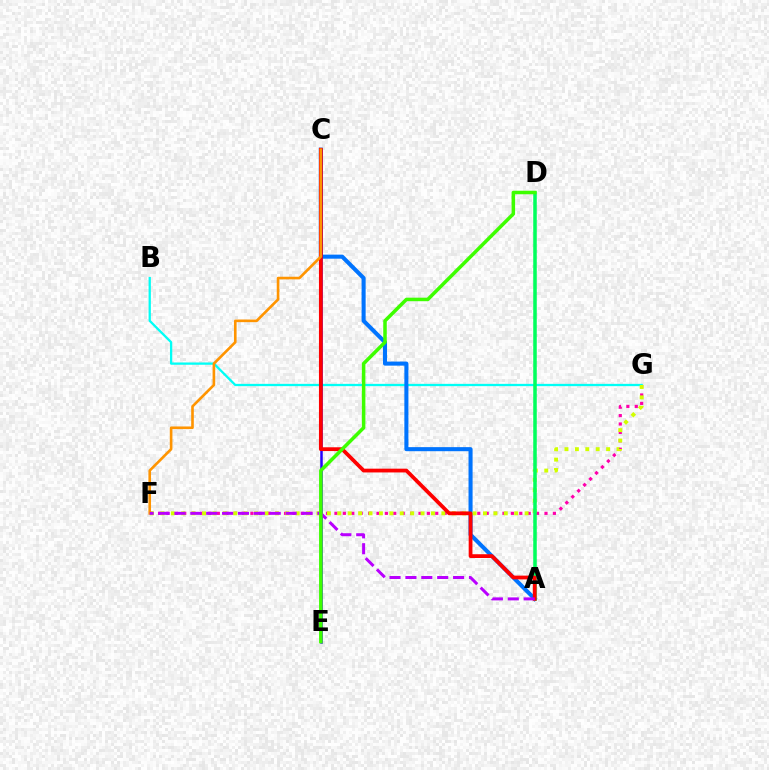{('B', 'G'): [{'color': '#00fff6', 'line_style': 'solid', 'thickness': 1.65}], ('F', 'G'): [{'color': '#ff00ac', 'line_style': 'dotted', 'thickness': 2.28}, {'color': '#d1ff00', 'line_style': 'dotted', 'thickness': 2.83}], ('A', 'C'): [{'color': '#0074ff', 'line_style': 'solid', 'thickness': 2.92}, {'color': '#ff0000', 'line_style': 'solid', 'thickness': 2.72}], ('A', 'D'): [{'color': '#00ff5c', 'line_style': 'solid', 'thickness': 2.54}], ('C', 'E'): [{'color': '#2500ff', 'line_style': 'solid', 'thickness': 1.8}], ('C', 'F'): [{'color': '#ff9400', 'line_style': 'solid', 'thickness': 1.89}], ('A', 'F'): [{'color': '#b900ff', 'line_style': 'dashed', 'thickness': 2.16}], ('D', 'E'): [{'color': '#3dff00', 'line_style': 'solid', 'thickness': 2.54}]}